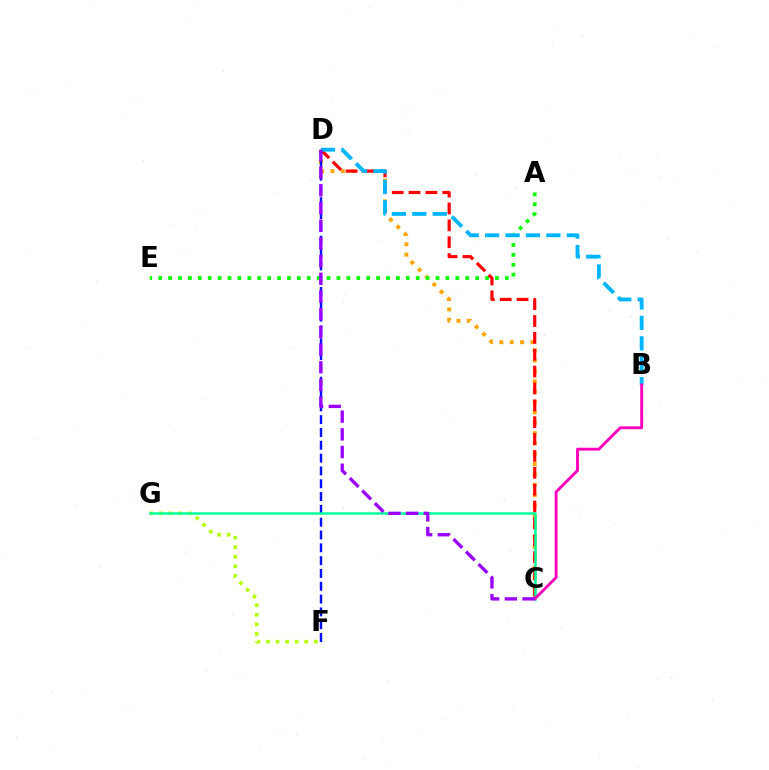{('C', 'D'): [{'color': '#ffa500', 'line_style': 'dotted', 'thickness': 2.81}, {'color': '#ff0000', 'line_style': 'dashed', 'thickness': 2.29}, {'color': '#9b00ff', 'line_style': 'dashed', 'thickness': 2.4}], ('F', 'G'): [{'color': '#b3ff00', 'line_style': 'dotted', 'thickness': 2.6}], ('D', 'F'): [{'color': '#0010ff', 'line_style': 'dashed', 'thickness': 1.74}], ('A', 'E'): [{'color': '#08ff00', 'line_style': 'dotted', 'thickness': 2.69}], ('C', 'G'): [{'color': '#00ff9d', 'line_style': 'solid', 'thickness': 1.8}], ('B', 'D'): [{'color': '#00b5ff', 'line_style': 'dashed', 'thickness': 2.77}], ('B', 'C'): [{'color': '#ff00bd', 'line_style': 'solid', 'thickness': 2.07}]}